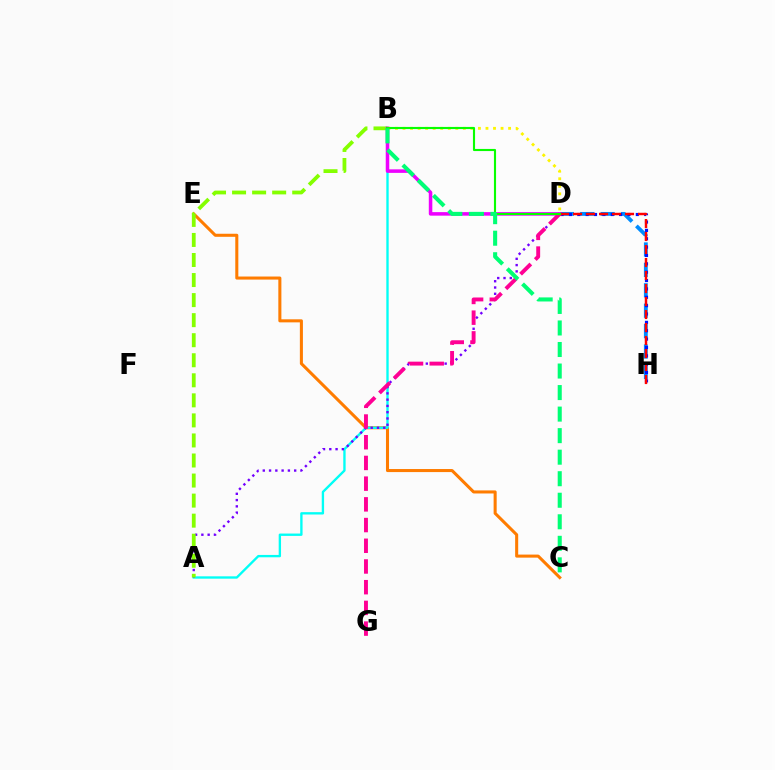{('C', 'E'): [{'color': '#ff7c00', 'line_style': 'solid', 'thickness': 2.2}], ('D', 'H'): [{'color': '#008cff', 'line_style': 'dashed', 'thickness': 2.77}, {'color': '#0010ff', 'line_style': 'dotted', 'thickness': 2.27}, {'color': '#ff0000', 'line_style': 'dashed', 'thickness': 1.77}], ('A', 'B'): [{'color': '#00fff6', 'line_style': 'solid', 'thickness': 1.69}, {'color': '#84ff00', 'line_style': 'dashed', 'thickness': 2.72}], ('A', 'D'): [{'color': '#7200ff', 'line_style': 'dotted', 'thickness': 1.71}], ('B', 'D'): [{'color': '#ee00ff', 'line_style': 'solid', 'thickness': 2.54}, {'color': '#fcf500', 'line_style': 'dotted', 'thickness': 2.05}, {'color': '#08ff00', 'line_style': 'solid', 'thickness': 1.53}], ('D', 'G'): [{'color': '#ff0094', 'line_style': 'dashed', 'thickness': 2.81}], ('B', 'C'): [{'color': '#00ff74', 'line_style': 'dashed', 'thickness': 2.93}]}